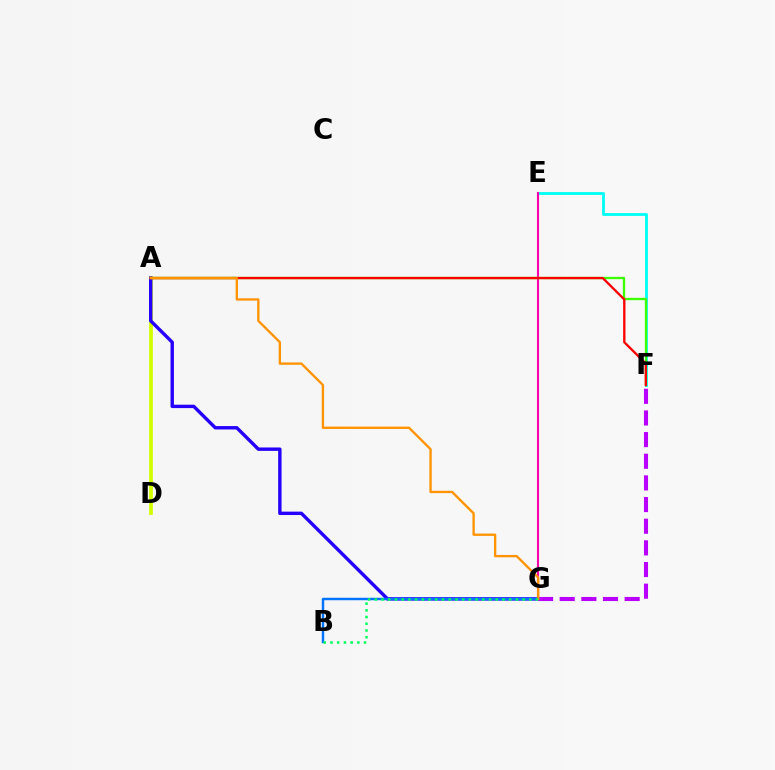{('A', 'D'): [{'color': '#d1ff00', 'line_style': 'solid', 'thickness': 2.71}], ('A', 'G'): [{'color': '#2500ff', 'line_style': 'solid', 'thickness': 2.45}, {'color': '#ff9400', 'line_style': 'solid', 'thickness': 1.69}], ('E', 'F'): [{'color': '#00fff6', 'line_style': 'solid', 'thickness': 2.04}], ('B', 'G'): [{'color': '#0074ff', 'line_style': 'solid', 'thickness': 1.76}, {'color': '#00ff5c', 'line_style': 'dotted', 'thickness': 1.83}], ('E', 'G'): [{'color': '#ff00ac', 'line_style': 'solid', 'thickness': 1.52}], ('A', 'F'): [{'color': '#3dff00', 'line_style': 'solid', 'thickness': 1.67}, {'color': '#ff0000', 'line_style': 'solid', 'thickness': 1.67}], ('F', 'G'): [{'color': '#b900ff', 'line_style': 'dashed', 'thickness': 2.94}]}